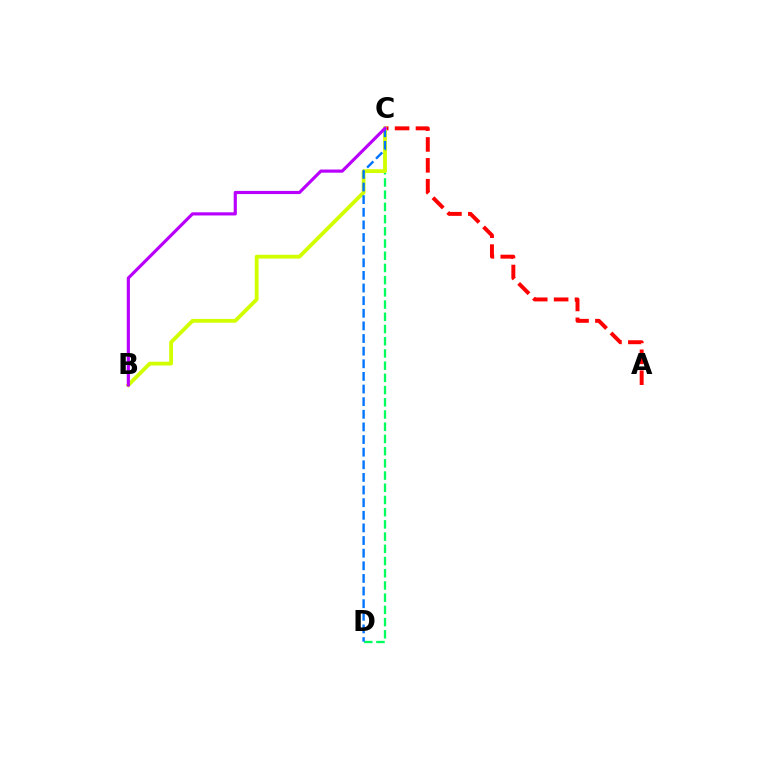{('A', 'C'): [{'color': '#ff0000', 'line_style': 'dashed', 'thickness': 2.84}], ('C', 'D'): [{'color': '#00ff5c', 'line_style': 'dashed', 'thickness': 1.66}, {'color': '#0074ff', 'line_style': 'dashed', 'thickness': 1.72}], ('B', 'C'): [{'color': '#d1ff00', 'line_style': 'solid', 'thickness': 2.74}, {'color': '#b900ff', 'line_style': 'solid', 'thickness': 2.27}]}